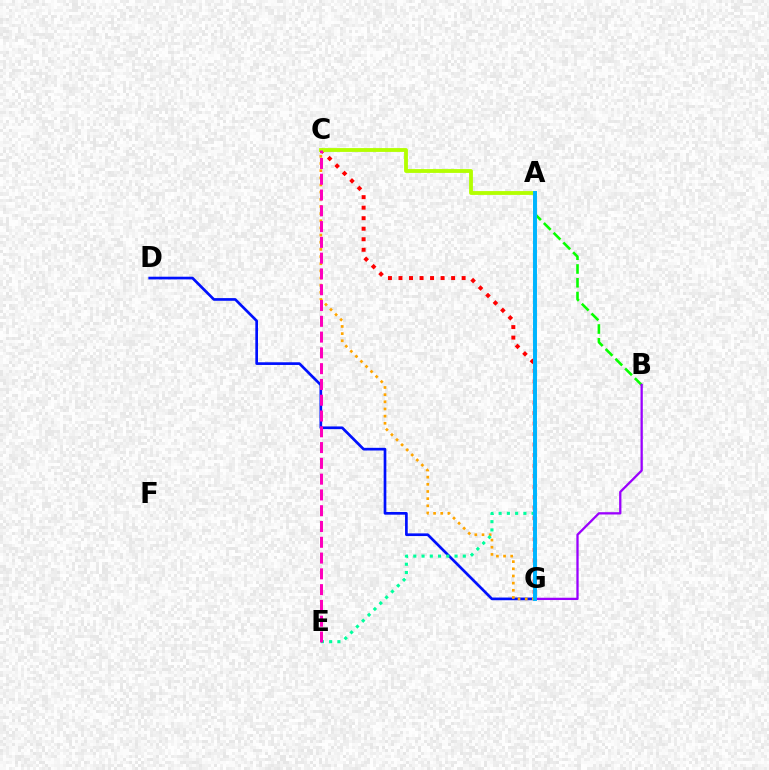{('C', 'G'): [{'color': '#ff0000', 'line_style': 'dotted', 'thickness': 2.86}, {'color': '#ffa500', 'line_style': 'dotted', 'thickness': 1.95}], ('D', 'G'): [{'color': '#0010ff', 'line_style': 'solid', 'thickness': 1.93}], ('A', 'B'): [{'color': '#08ff00', 'line_style': 'dashed', 'thickness': 1.87}], ('A', 'E'): [{'color': '#00ff9d', 'line_style': 'dotted', 'thickness': 2.24}], ('A', 'C'): [{'color': '#b3ff00', 'line_style': 'solid', 'thickness': 2.76}], ('B', 'G'): [{'color': '#9b00ff', 'line_style': 'solid', 'thickness': 1.65}], ('C', 'E'): [{'color': '#ff00bd', 'line_style': 'dashed', 'thickness': 2.14}], ('A', 'G'): [{'color': '#00b5ff', 'line_style': 'solid', 'thickness': 2.84}]}